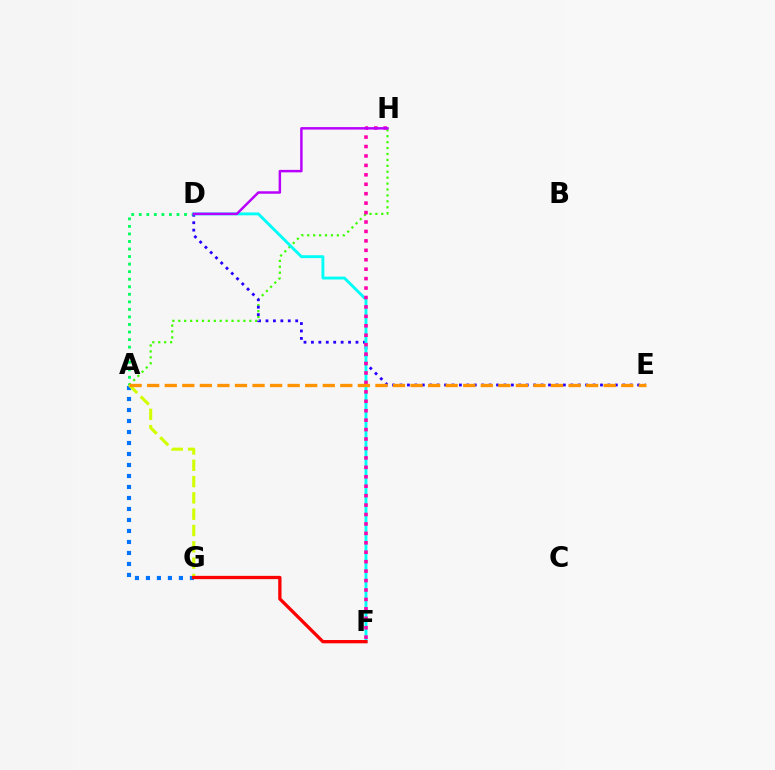{('A', 'G'): [{'color': '#0074ff', 'line_style': 'dotted', 'thickness': 2.99}, {'color': '#d1ff00', 'line_style': 'dashed', 'thickness': 2.21}], ('A', 'D'): [{'color': '#00ff5c', 'line_style': 'dotted', 'thickness': 2.05}], ('A', 'H'): [{'color': '#3dff00', 'line_style': 'dotted', 'thickness': 1.61}], ('D', 'E'): [{'color': '#2500ff', 'line_style': 'dotted', 'thickness': 2.02}], ('D', 'F'): [{'color': '#00fff6', 'line_style': 'solid', 'thickness': 2.08}], ('F', 'H'): [{'color': '#ff00ac', 'line_style': 'dotted', 'thickness': 2.56}], ('F', 'G'): [{'color': '#ff0000', 'line_style': 'solid', 'thickness': 2.37}], ('D', 'H'): [{'color': '#b900ff', 'line_style': 'solid', 'thickness': 1.78}], ('A', 'E'): [{'color': '#ff9400', 'line_style': 'dashed', 'thickness': 2.39}]}